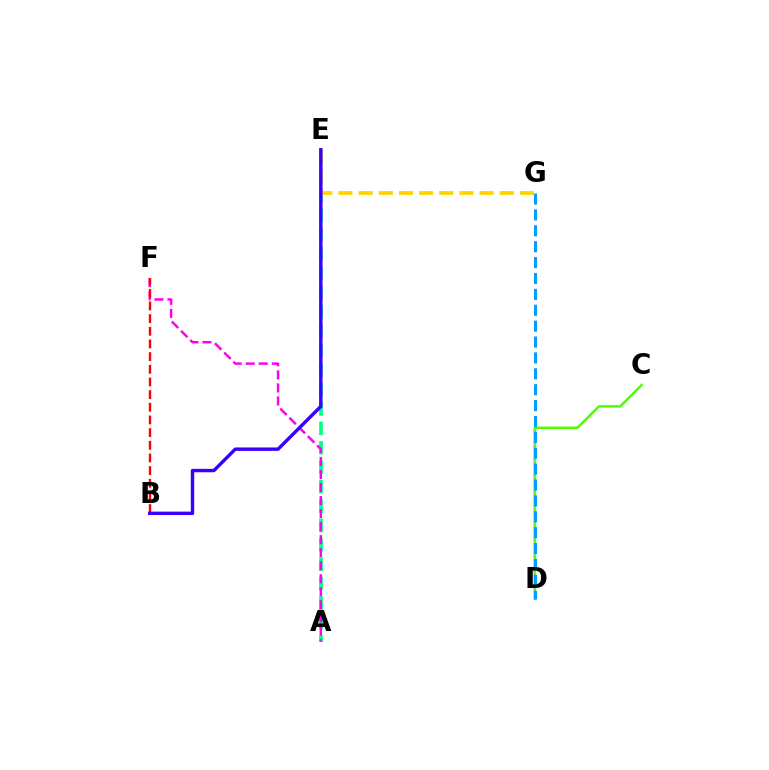{('A', 'E'): [{'color': '#00ff86', 'line_style': 'dashed', 'thickness': 2.64}], ('A', 'F'): [{'color': '#ff00ed', 'line_style': 'dashed', 'thickness': 1.77}], ('B', 'F'): [{'color': '#ff0000', 'line_style': 'dashed', 'thickness': 1.72}], ('E', 'G'): [{'color': '#ffd500', 'line_style': 'dashed', 'thickness': 2.74}], ('C', 'D'): [{'color': '#4fff00', 'line_style': 'solid', 'thickness': 1.8}], ('B', 'E'): [{'color': '#3700ff', 'line_style': 'solid', 'thickness': 2.45}], ('D', 'G'): [{'color': '#009eff', 'line_style': 'dashed', 'thickness': 2.16}]}